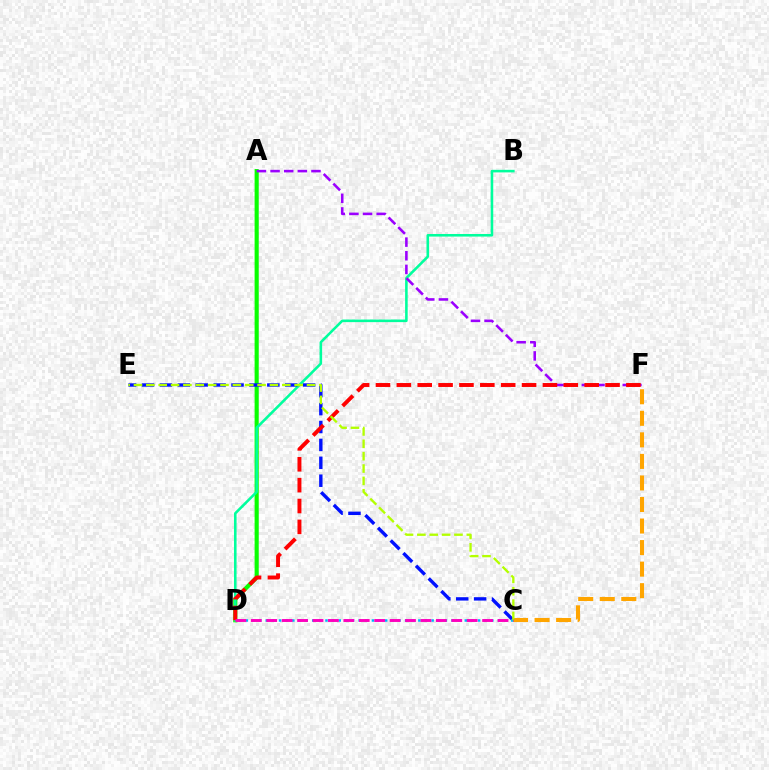{('C', 'F'): [{'color': '#ffa500', 'line_style': 'dashed', 'thickness': 2.93}], ('A', 'D'): [{'color': '#08ff00', 'line_style': 'solid', 'thickness': 2.97}], ('B', 'D'): [{'color': '#00ff9d', 'line_style': 'solid', 'thickness': 1.86}], ('A', 'F'): [{'color': '#9b00ff', 'line_style': 'dashed', 'thickness': 1.85}], ('C', 'E'): [{'color': '#0010ff', 'line_style': 'dashed', 'thickness': 2.43}, {'color': '#b3ff00', 'line_style': 'dashed', 'thickness': 1.68}], ('C', 'D'): [{'color': '#00b5ff', 'line_style': 'dotted', 'thickness': 1.8}, {'color': '#ff00bd', 'line_style': 'dashed', 'thickness': 2.09}], ('D', 'F'): [{'color': '#ff0000', 'line_style': 'dashed', 'thickness': 2.84}]}